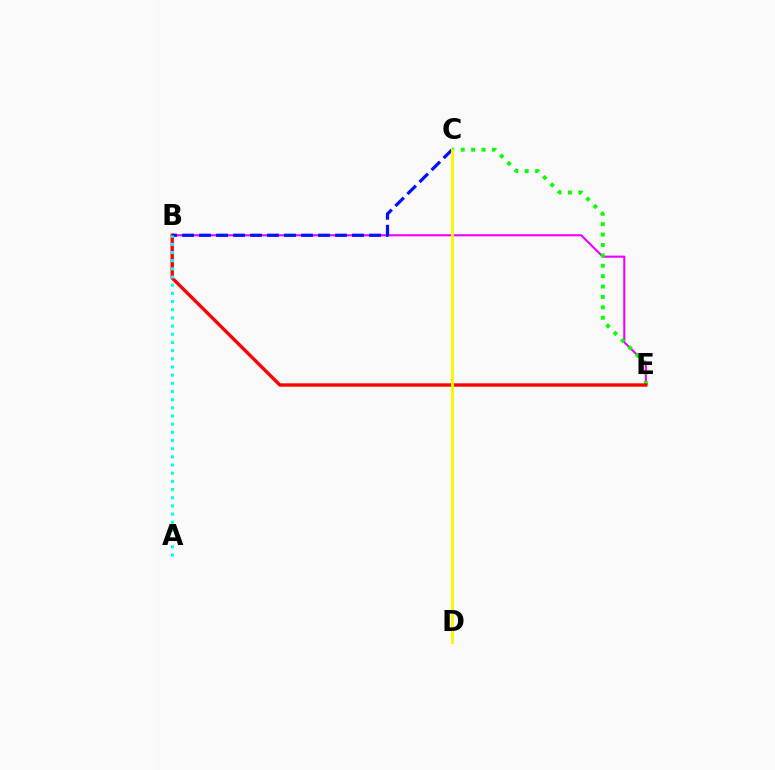{('B', 'E'): [{'color': '#ee00ff', 'line_style': 'solid', 'thickness': 1.51}, {'color': '#ff0000', 'line_style': 'solid', 'thickness': 2.42}], ('C', 'E'): [{'color': '#08ff00', 'line_style': 'dotted', 'thickness': 2.83}], ('B', 'C'): [{'color': '#0010ff', 'line_style': 'dashed', 'thickness': 2.31}], ('A', 'B'): [{'color': '#00fff6', 'line_style': 'dotted', 'thickness': 2.22}], ('C', 'D'): [{'color': '#fcf500', 'line_style': 'solid', 'thickness': 2.09}]}